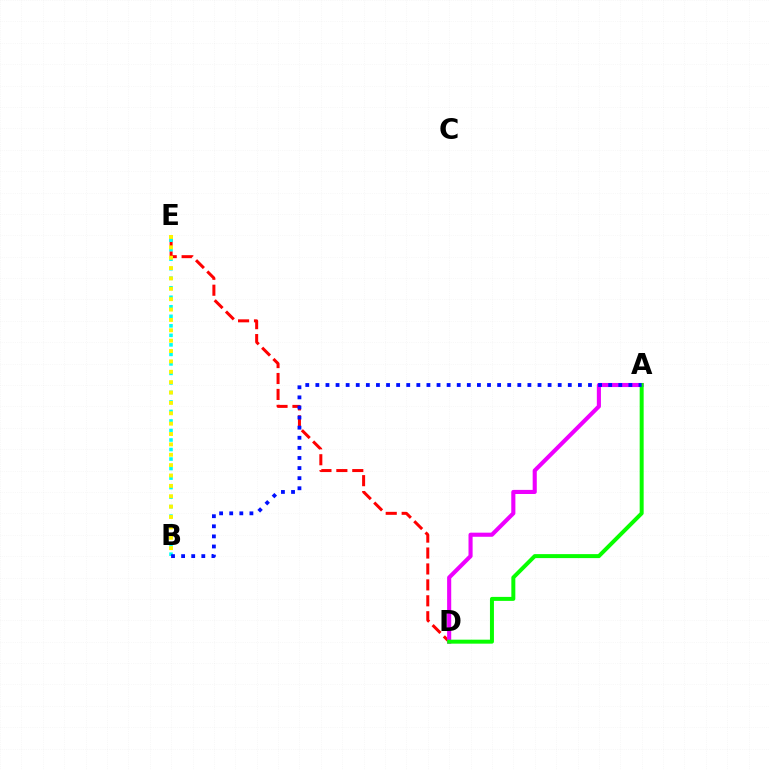{('D', 'E'): [{'color': '#ff0000', 'line_style': 'dashed', 'thickness': 2.16}], ('A', 'D'): [{'color': '#ee00ff', 'line_style': 'solid', 'thickness': 2.95}, {'color': '#08ff00', 'line_style': 'solid', 'thickness': 2.86}], ('B', 'E'): [{'color': '#00fff6', 'line_style': 'dotted', 'thickness': 2.59}, {'color': '#fcf500', 'line_style': 'dotted', 'thickness': 2.82}], ('A', 'B'): [{'color': '#0010ff', 'line_style': 'dotted', 'thickness': 2.74}]}